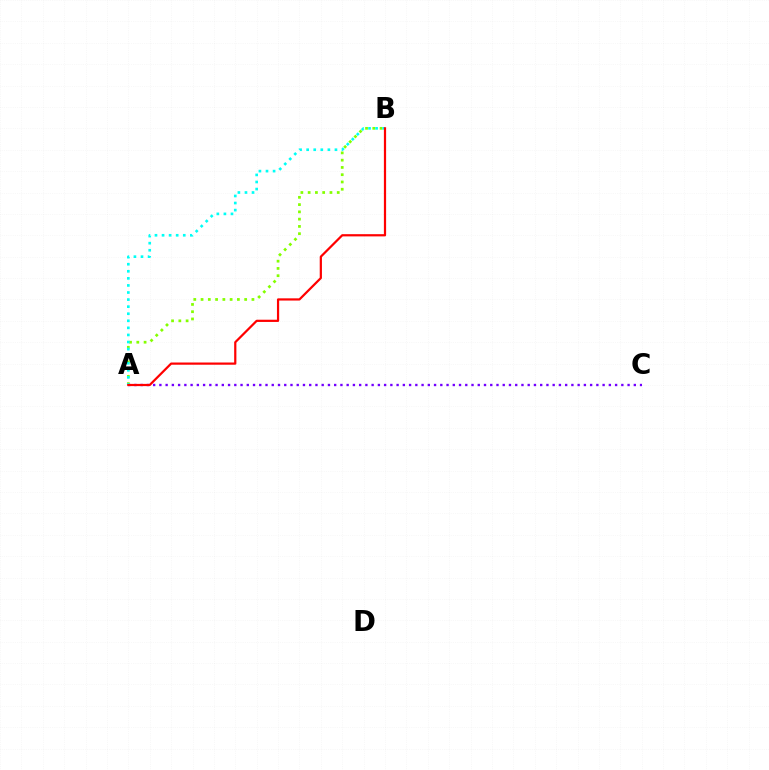{('A', 'C'): [{'color': '#7200ff', 'line_style': 'dotted', 'thickness': 1.7}], ('A', 'B'): [{'color': '#84ff00', 'line_style': 'dotted', 'thickness': 1.97}, {'color': '#00fff6', 'line_style': 'dotted', 'thickness': 1.92}, {'color': '#ff0000', 'line_style': 'solid', 'thickness': 1.6}]}